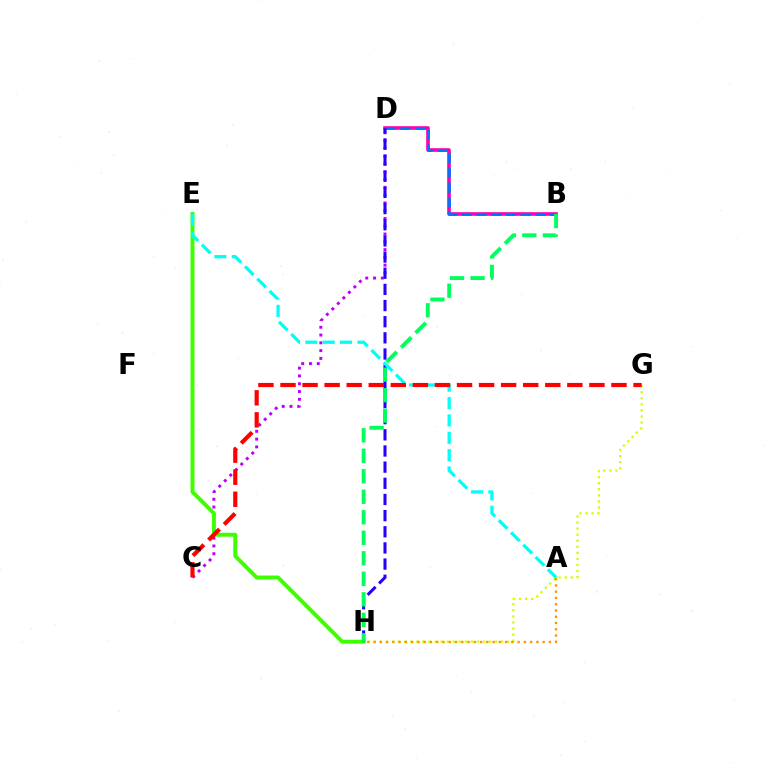{('C', 'D'): [{'color': '#b900ff', 'line_style': 'dotted', 'thickness': 2.12}], ('G', 'H'): [{'color': '#d1ff00', 'line_style': 'dotted', 'thickness': 1.65}], ('B', 'D'): [{'color': '#ff00ac', 'line_style': 'solid', 'thickness': 2.62}, {'color': '#0074ff', 'line_style': 'dashed', 'thickness': 2.0}], ('E', 'H'): [{'color': '#3dff00', 'line_style': 'solid', 'thickness': 2.83}], ('D', 'H'): [{'color': '#2500ff', 'line_style': 'dashed', 'thickness': 2.2}], ('A', 'E'): [{'color': '#00fff6', 'line_style': 'dashed', 'thickness': 2.36}], ('A', 'H'): [{'color': '#ff9400', 'line_style': 'dotted', 'thickness': 1.7}], ('C', 'G'): [{'color': '#ff0000', 'line_style': 'dashed', 'thickness': 3.0}], ('B', 'H'): [{'color': '#00ff5c', 'line_style': 'dashed', 'thickness': 2.79}]}